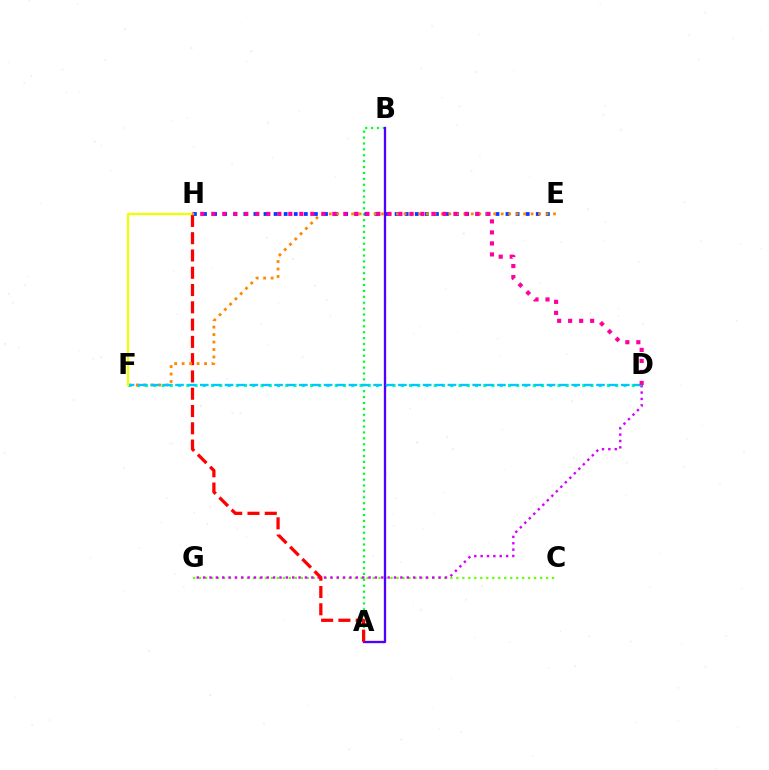{('C', 'G'): [{'color': '#66ff00', 'line_style': 'dotted', 'thickness': 1.63}], ('D', 'F'): [{'color': '#00ffaf', 'line_style': 'dotted', 'thickness': 2.24}, {'color': '#00c7ff', 'line_style': 'dashed', 'thickness': 1.68}], ('A', 'B'): [{'color': '#00ff27', 'line_style': 'dotted', 'thickness': 1.6}, {'color': '#4f00ff', 'line_style': 'solid', 'thickness': 1.67}], ('E', 'H'): [{'color': '#003fff', 'line_style': 'dotted', 'thickness': 2.74}], ('D', 'G'): [{'color': '#d600ff', 'line_style': 'dotted', 'thickness': 1.73}], ('A', 'H'): [{'color': '#ff0000', 'line_style': 'dashed', 'thickness': 2.35}], ('E', 'F'): [{'color': '#ff8800', 'line_style': 'dotted', 'thickness': 2.03}], ('F', 'H'): [{'color': '#eeff00', 'line_style': 'solid', 'thickness': 1.62}], ('D', 'H'): [{'color': '#ff00a0', 'line_style': 'dotted', 'thickness': 2.99}]}